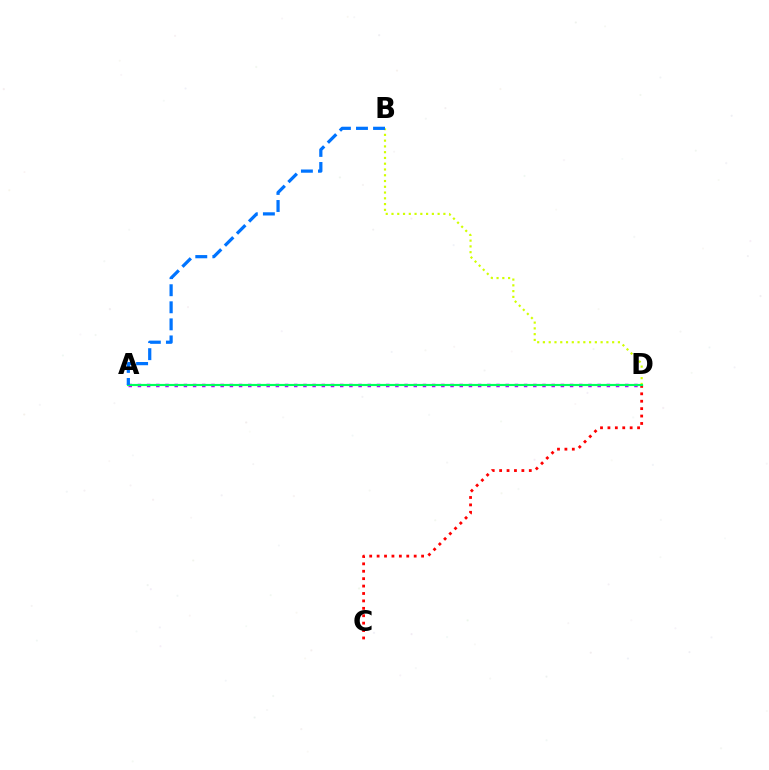{('B', 'D'): [{'color': '#d1ff00', 'line_style': 'dotted', 'thickness': 1.57}], ('C', 'D'): [{'color': '#ff0000', 'line_style': 'dotted', 'thickness': 2.01}], ('A', 'D'): [{'color': '#b900ff', 'line_style': 'dotted', 'thickness': 2.5}, {'color': '#00ff5c', 'line_style': 'solid', 'thickness': 1.55}], ('A', 'B'): [{'color': '#0074ff', 'line_style': 'dashed', 'thickness': 2.32}]}